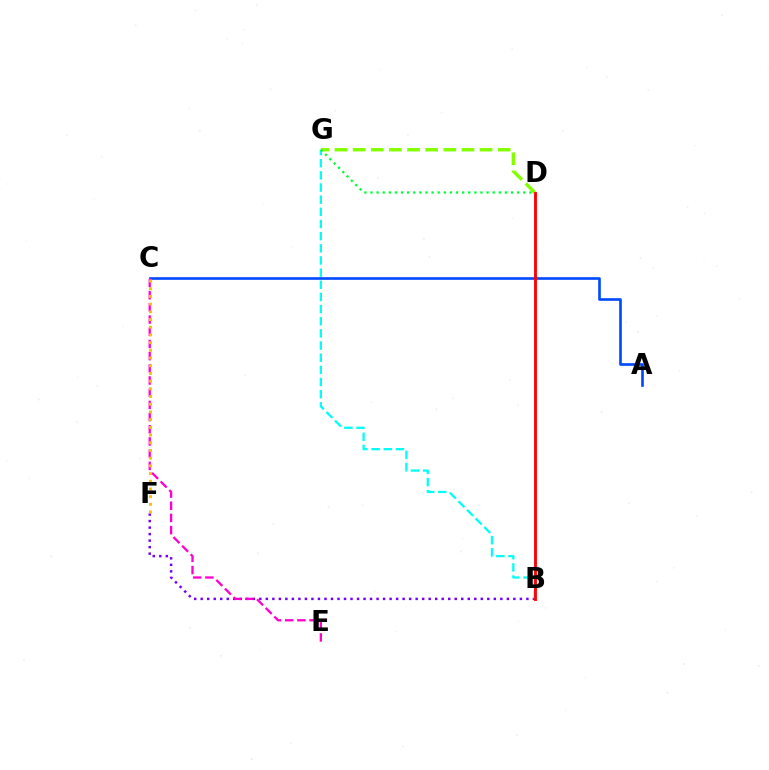{('B', 'F'): [{'color': '#7200ff', 'line_style': 'dotted', 'thickness': 1.77}], ('A', 'C'): [{'color': '#004bff', 'line_style': 'solid', 'thickness': 1.91}], ('B', 'G'): [{'color': '#00fff6', 'line_style': 'dashed', 'thickness': 1.65}], ('D', 'G'): [{'color': '#84ff00', 'line_style': 'dashed', 'thickness': 2.46}, {'color': '#00ff39', 'line_style': 'dotted', 'thickness': 1.66}], ('C', 'E'): [{'color': '#ff00cf', 'line_style': 'dashed', 'thickness': 1.66}], ('C', 'F'): [{'color': '#ffbd00', 'line_style': 'dotted', 'thickness': 2.09}], ('B', 'D'): [{'color': '#ff0000', 'line_style': 'solid', 'thickness': 2.06}]}